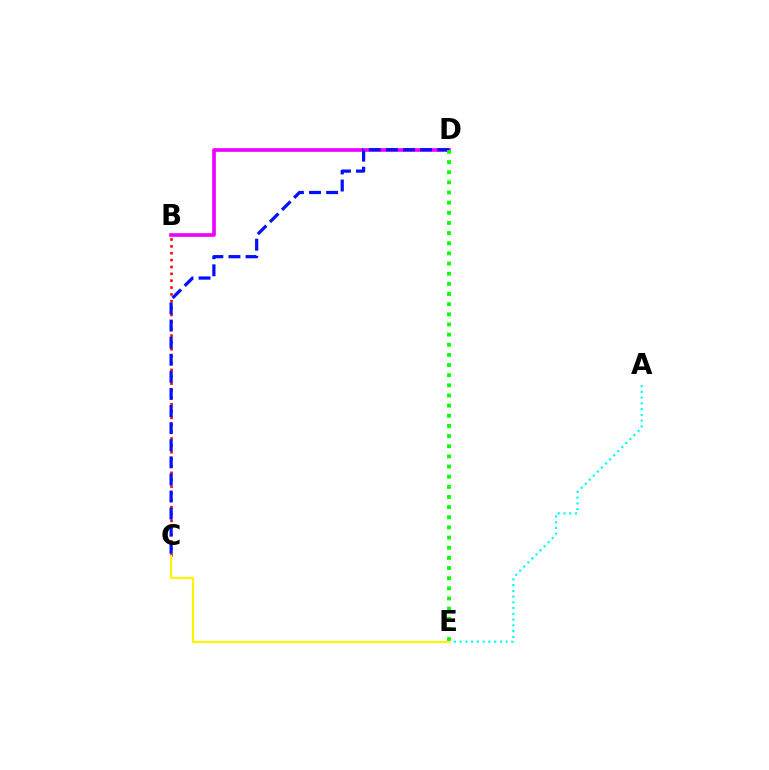{('B', 'C'): [{'color': '#ff0000', 'line_style': 'dotted', 'thickness': 1.86}], ('B', 'D'): [{'color': '#ee00ff', 'line_style': 'solid', 'thickness': 2.63}], ('C', 'D'): [{'color': '#0010ff', 'line_style': 'dashed', 'thickness': 2.32}], ('D', 'E'): [{'color': '#08ff00', 'line_style': 'dotted', 'thickness': 2.76}], ('A', 'E'): [{'color': '#00fff6', 'line_style': 'dotted', 'thickness': 1.56}], ('C', 'E'): [{'color': '#fcf500', 'line_style': 'solid', 'thickness': 1.56}]}